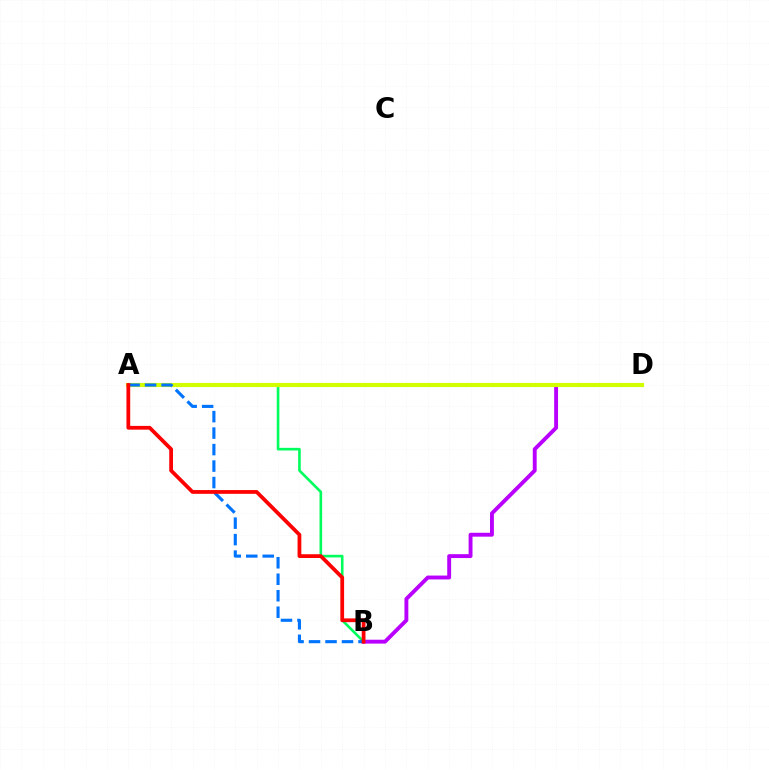{('A', 'B'): [{'color': '#00ff5c', 'line_style': 'solid', 'thickness': 1.89}, {'color': '#0074ff', 'line_style': 'dashed', 'thickness': 2.24}, {'color': '#ff0000', 'line_style': 'solid', 'thickness': 2.71}], ('B', 'D'): [{'color': '#b900ff', 'line_style': 'solid', 'thickness': 2.8}], ('A', 'D'): [{'color': '#d1ff00', 'line_style': 'solid', 'thickness': 2.99}]}